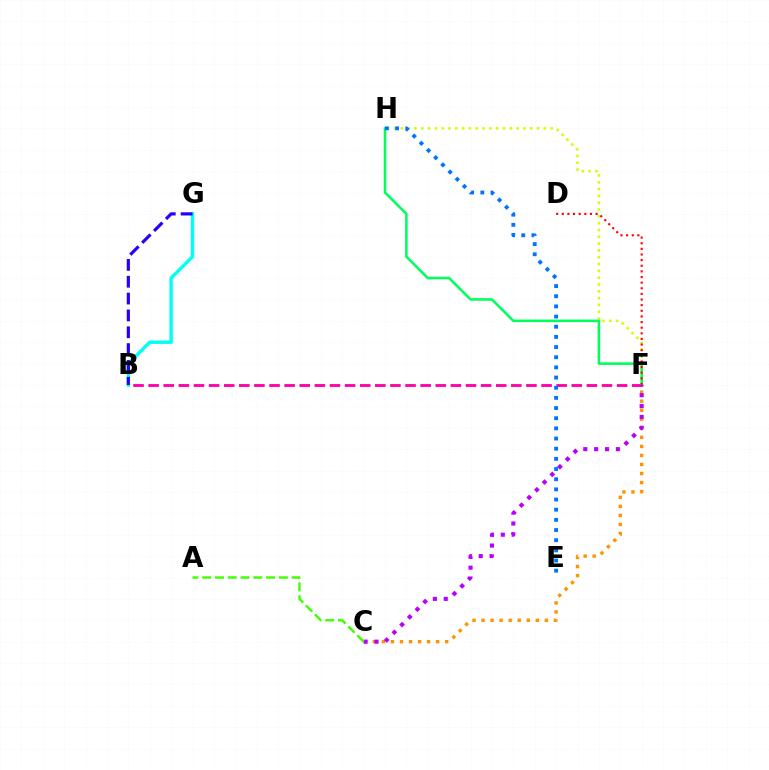{('B', 'F'): [{'color': '#ff00ac', 'line_style': 'dashed', 'thickness': 2.05}], ('C', 'F'): [{'color': '#ff9400', 'line_style': 'dotted', 'thickness': 2.46}, {'color': '#b900ff', 'line_style': 'dotted', 'thickness': 2.95}], ('F', 'H'): [{'color': '#d1ff00', 'line_style': 'dotted', 'thickness': 1.85}, {'color': '#00ff5c', 'line_style': 'solid', 'thickness': 1.85}], ('D', 'F'): [{'color': '#ff0000', 'line_style': 'dotted', 'thickness': 1.53}], ('B', 'G'): [{'color': '#00fff6', 'line_style': 'solid', 'thickness': 2.46}, {'color': '#2500ff', 'line_style': 'dashed', 'thickness': 2.29}], ('E', 'H'): [{'color': '#0074ff', 'line_style': 'dotted', 'thickness': 2.76}], ('A', 'C'): [{'color': '#3dff00', 'line_style': 'dashed', 'thickness': 1.73}]}